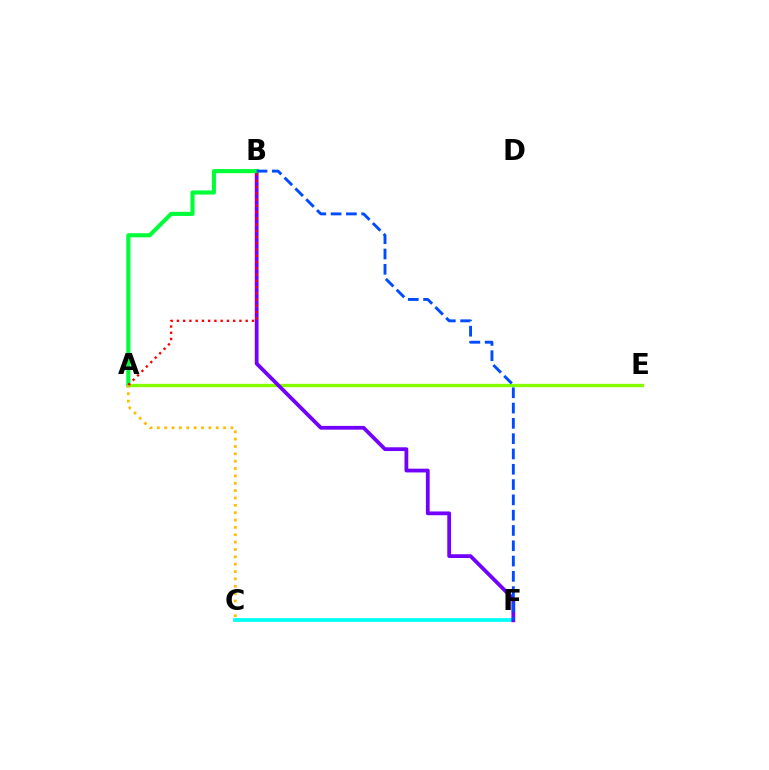{('C', 'F'): [{'color': '#00fff6', 'line_style': 'solid', 'thickness': 2.68}], ('A', 'E'): [{'color': '#ff00cf', 'line_style': 'solid', 'thickness': 1.85}, {'color': '#84ff00', 'line_style': 'solid', 'thickness': 2.38}], ('B', 'F'): [{'color': '#7200ff', 'line_style': 'solid', 'thickness': 2.72}, {'color': '#004bff', 'line_style': 'dashed', 'thickness': 2.08}], ('A', 'B'): [{'color': '#00ff39', 'line_style': 'solid', 'thickness': 2.97}, {'color': '#ff0000', 'line_style': 'dotted', 'thickness': 1.7}], ('A', 'C'): [{'color': '#ffbd00', 'line_style': 'dotted', 'thickness': 2.0}]}